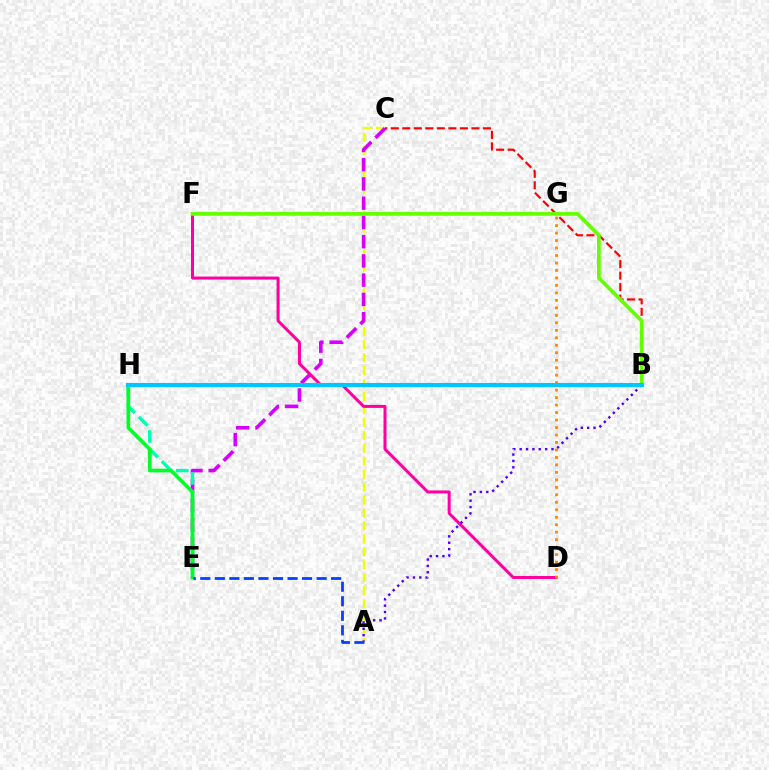{('A', 'C'): [{'color': '#eeff00', 'line_style': 'dashed', 'thickness': 1.76}], ('C', 'E'): [{'color': '#d600ff', 'line_style': 'dashed', 'thickness': 2.61}], ('D', 'F'): [{'color': '#ff00a0', 'line_style': 'solid', 'thickness': 2.16}], ('B', 'C'): [{'color': '#ff0000', 'line_style': 'dashed', 'thickness': 1.57}], ('E', 'H'): [{'color': '#00ffaf', 'line_style': 'dashed', 'thickness': 2.45}, {'color': '#00ff27', 'line_style': 'solid', 'thickness': 2.64}], ('D', 'G'): [{'color': '#ff8800', 'line_style': 'dotted', 'thickness': 2.03}], ('B', 'F'): [{'color': '#66ff00', 'line_style': 'solid', 'thickness': 2.68}], ('A', 'B'): [{'color': '#4f00ff', 'line_style': 'dotted', 'thickness': 1.73}], ('A', 'E'): [{'color': '#003fff', 'line_style': 'dashed', 'thickness': 1.98}], ('B', 'H'): [{'color': '#00c7ff', 'line_style': 'solid', 'thickness': 2.97}]}